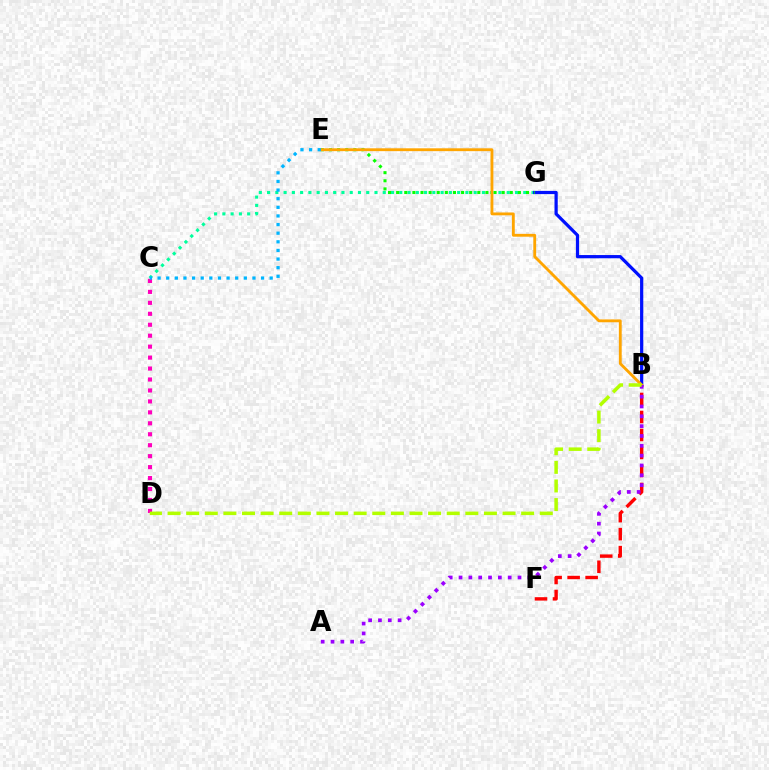{('C', 'D'): [{'color': '#ff00bd', 'line_style': 'dotted', 'thickness': 2.98}], ('C', 'G'): [{'color': '#00ff9d', 'line_style': 'dotted', 'thickness': 2.25}], ('B', 'G'): [{'color': '#0010ff', 'line_style': 'solid', 'thickness': 2.32}], ('E', 'G'): [{'color': '#08ff00', 'line_style': 'dotted', 'thickness': 2.21}], ('B', 'E'): [{'color': '#ffa500', 'line_style': 'solid', 'thickness': 2.05}], ('C', 'E'): [{'color': '#00b5ff', 'line_style': 'dotted', 'thickness': 2.34}], ('B', 'F'): [{'color': '#ff0000', 'line_style': 'dashed', 'thickness': 2.45}], ('A', 'B'): [{'color': '#9b00ff', 'line_style': 'dotted', 'thickness': 2.67}], ('B', 'D'): [{'color': '#b3ff00', 'line_style': 'dashed', 'thickness': 2.53}]}